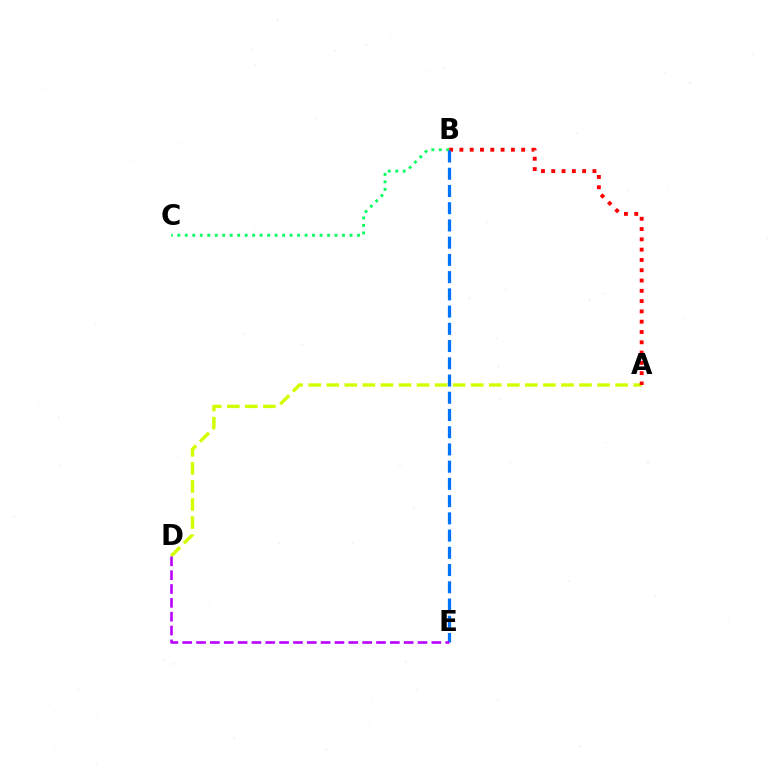{('A', 'D'): [{'color': '#d1ff00', 'line_style': 'dashed', 'thickness': 2.45}], ('B', 'C'): [{'color': '#00ff5c', 'line_style': 'dotted', 'thickness': 2.03}], ('A', 'B'): [{'color': '#ff0000', 'line_style': 'dotted', 'thickness': 2.8}], ('B', 'E'): [{'color': '#0074ff', 'line_style': 'dashed', 'thickness': 2.34}], ('D', 'E'): [{'color': '#b900ff', 'line_style': 'dashed', 'thickness': 1.88}]}